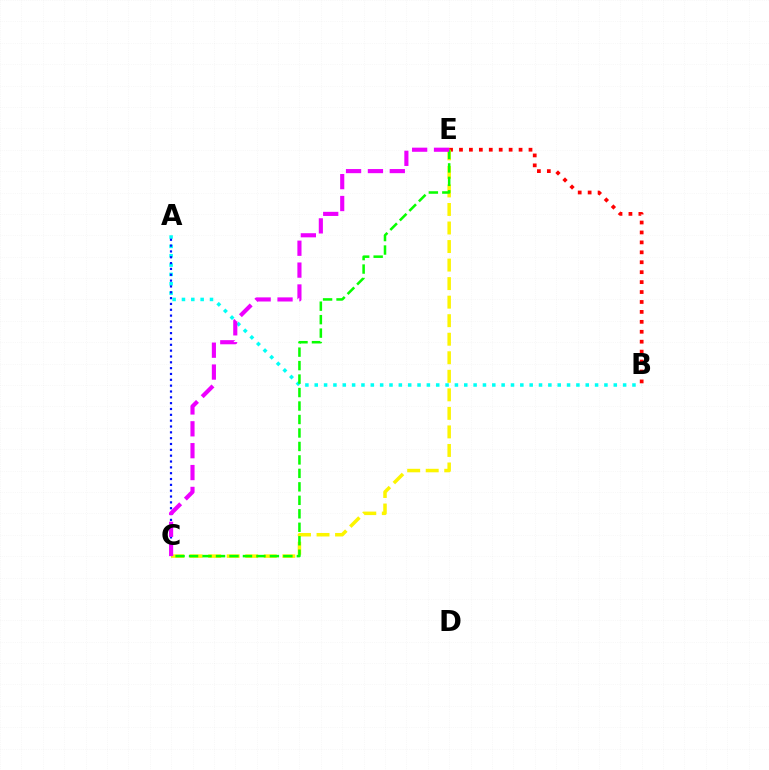{('B', 'E'): [{'color': '#ff0000', 'line_style': 'dotted', 'thickness': 2.7}], ('A', 'B'): [{'color': '#00fff6', 'line_style': 'dotted', 'thickness': 2.54}], ('C', 'E'): [{'color': '#fcf500', 'line_style': 'dashed', 'thickness': 2.52}, {'color': '#08ff00', 'line_style': 'dashed', 'thickness': 1.83}, {'color': '#ee00ff', 'line_style': 'dashed', 'thickness': 2.97}], ('A', 'C'): [{'color': '#0010ff', 'line_style': 'dotted', 'thickness': 1.59}]}